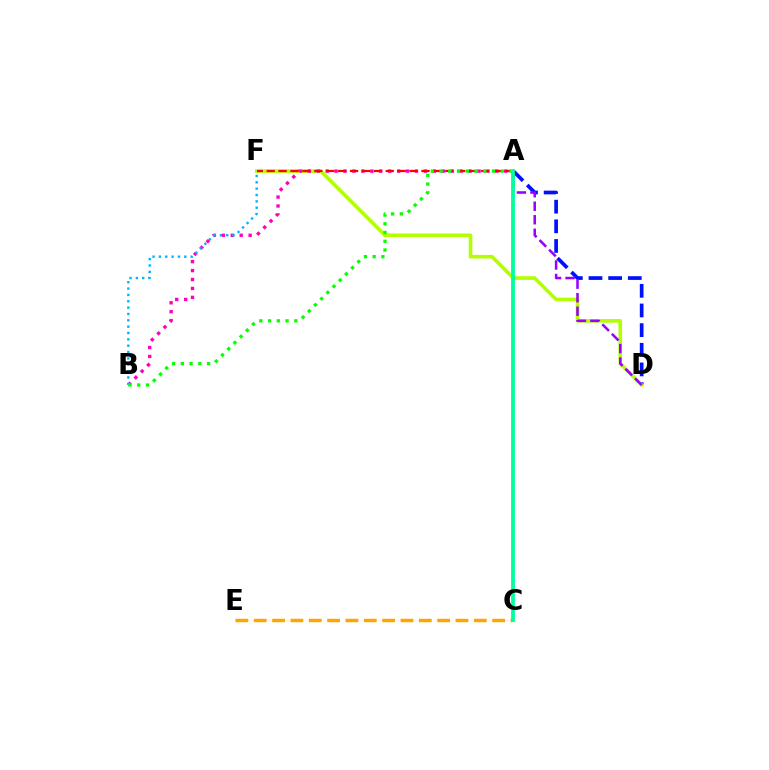{('A', 'D'): [{'color': '#0010ff', 'line_style': 'dashed', 'thickness': 2.67}, {'color': '#9b00ff', 'line_style': 'dashed', 'thickness': 1.84}], ('D', 'F'): [{'color': '#b3ff00', 'line_style': 'solid', 'thickness': 2.6}], ('C', 'E'): [{'color': '#ffa500', 'line_style': 'dashed', 'thickness': 2.49}], ('A', 'B'): [{'color': '#ff00bd', 'line_style': 'dotted', 'thickness': 2.43}, {'color': '#08ff00', 'line_style': 'dotted', 'thickness': 2.38}], ('B', 'F'): [{'color': '#00b5ff', 'line_style': 'dotted', 'thickness': 1.73}], ('A', 'F'): [{'color': '#ff0000', 'line_style': 'dashed', 'thickness': 1.62}], ('A', 'C'): [{'color': '#00ff9d', 'line_style': 'solid', 'thickness': 2.73}]}